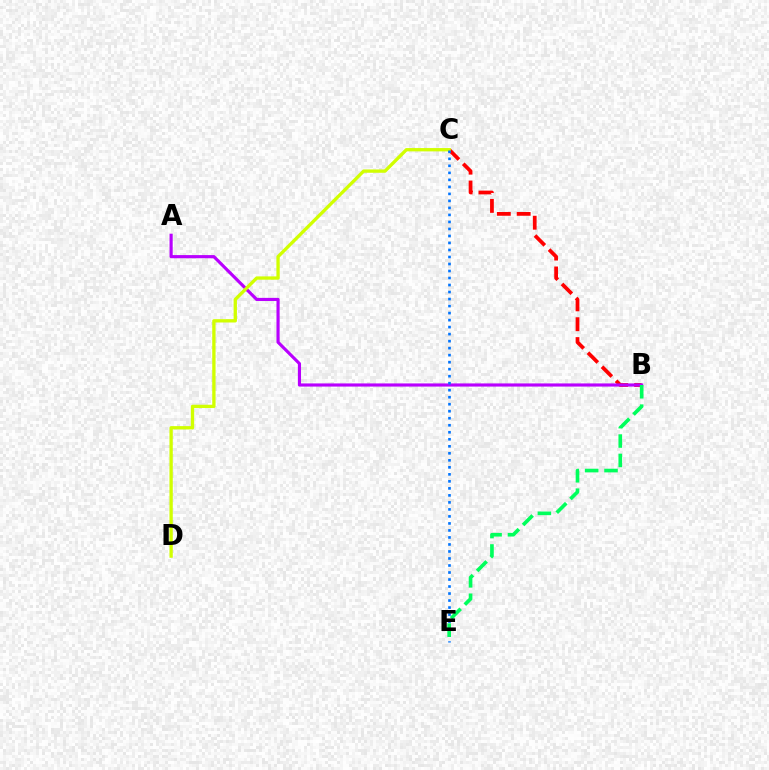{('B', 'C'): [{'color': '#ff0000', 'line_style': 'dashed', 'thickness': 2.7}], ('A', 'B'): [{'color': '#b900ff', 'line_style': 'solid', 'thickness': 2.27}], ('C', 'D'): [{'color': '#d1ff00', 'line_style': 'solid', 'thickness': 2.39}], ('C', 'E'): [{'color': '#0074ff', 'line_style': 'dotted', 'thickness': 1.9}], ('B', 'E'): [{'color': '#00ff5c', 'line_style': 'dashed', 'thickness': 2.63}]}